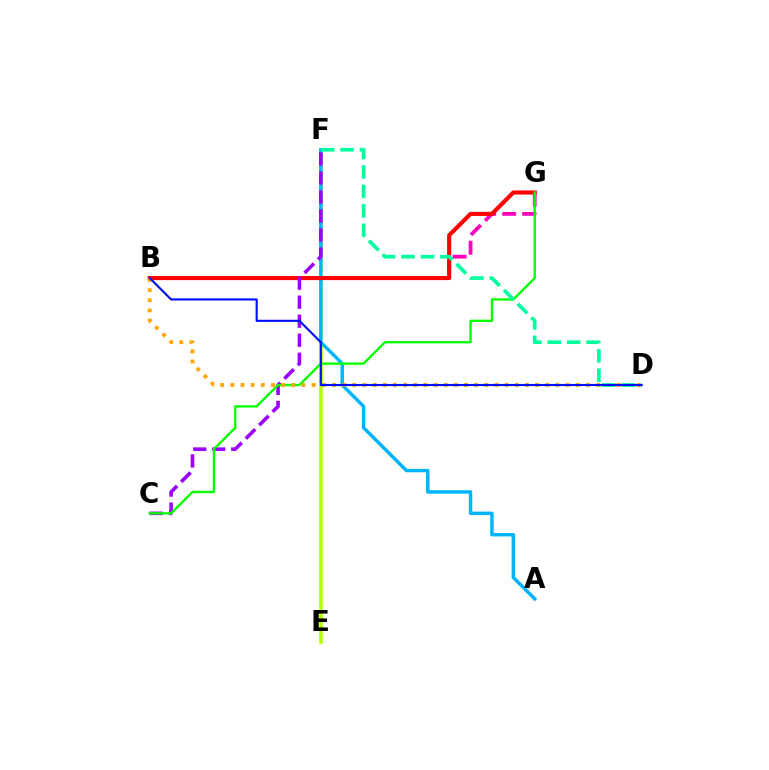{('E', 'F'): [{'color': '#b3ff00', 'line_style': 'solid', 'thickness': 2.62}], ('A', 'F'): [{'color': '#00b5ff', 'line_style': 'solid', 'thickness': 2.48}], ('B', 'G'): [{'color': '#ff00bd', 'line_style': 'dashed', 'thickness': 2.71}, {'color': '#ff0000', 'line_style': 'solid', 'thickness': 2.96}], ('C', 'F'): [{'color': '#9b00ff', 'line_style': 'dashed', 'thickness': 2.58}], ('C', 'G'): [{'color': '#08ff00', 'line_style': 'solid', 'thickness': 1.7}], ('B', 'D'): [{'color': '#ffa500', 'line_style': 'dotted', 'thickness': 2.76}, {'color': '#0010ff', 'line_style': 'solid', 'thickness': 1.54}], ('D', 'F'): [{'color': '#00ff9d', 'line_style': 'dashed', 'thickness': 2.64}]}